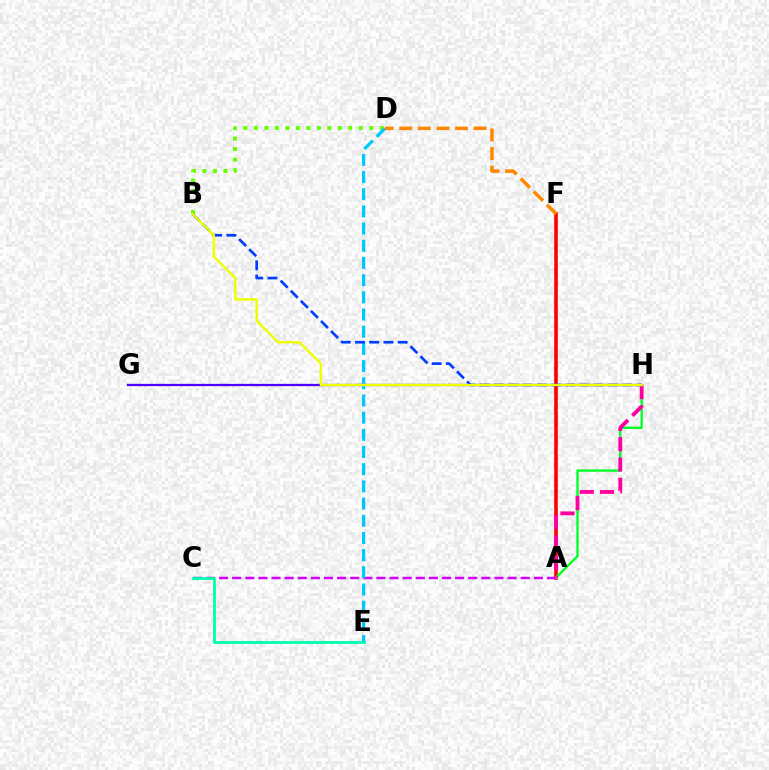{('B', 'D'): [{'color': '#66ff00', 'line_style': 'dotted', 'thickness': 2.85}], ('A', 'F'): [{'color': '#ff0000', 'line_style': 'solid', 'thickness': 2.6}], ('A', 'H'): [{'color': '#00ff27', 'line_style': 'solid', 'thickness': 1.7}, {'color': '#ff00a0', 'line_style': 'dashed', 'thickness': 2.76}], ('A', 'C'): [{'color': '#d600ff', 'line_style': 'dashed', 'thickness': 1.78}], ('G', 'H'): [{'color': '#4f00ff', 'line_style': 'solid', 'thickness': 1.62}], ('C', 'E'): [{'color': '#00ffaf', 'line_style': 'solid', 'thickness': 2.03}], ('D', 'E'): [{'color': '#00c7ff', 'line_style': 'dashed', 'thickness': 2.33}], ('B', 'H'): [{'color': '#003fff', 'line_style': 'dashed', 'thickness': 1.94}, {'color': '#eeff00', 'line_style': 'solid', 'thickness': 1.74}], ('D', 'F'): [{'color': '#ff8800', 'line_style': 'dashed', 'thickness': 2.52}]}